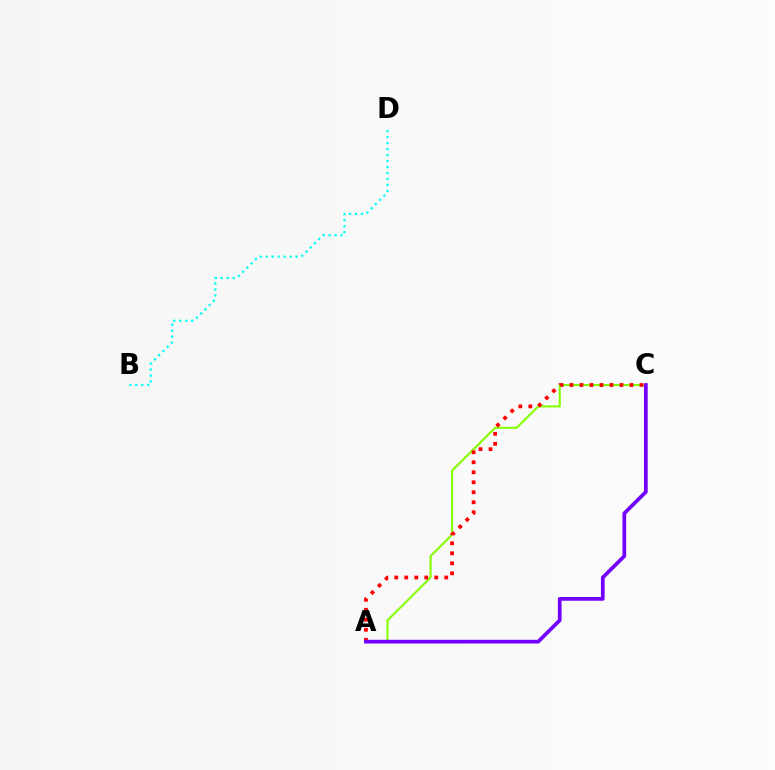{('B', 'D'): [{'color': '#00fff6', 'line_style': 'dotted', 'thickness': 1.62}], ('A', 'C'): [{'color': '#84ff00', 'line_style': 'solid', 'thickness': 1.51}, {'color': '#ff0000', 'line_style': 'dotted', 'thickness': 2.72}, {'color': '#7200ff', 'line_style': 'solid', 'thickness': 2.68}]}